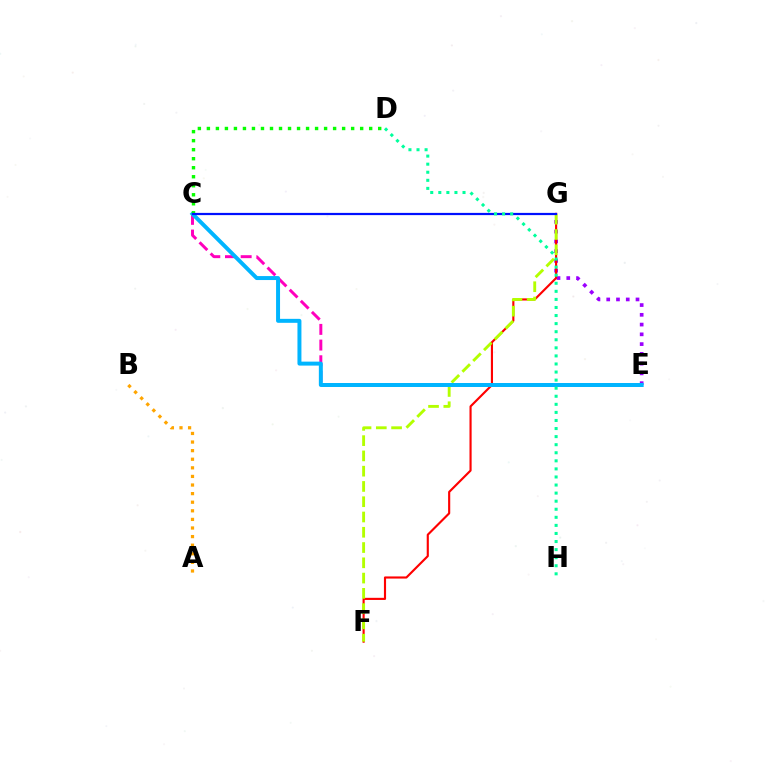{('E', 'G'): [{'color': '#9b00ff', 'line_style': 'dotted', 'thickness': 2.65}], ('F', 'G'): [{'color': '#ff0000', 'line_style': 'solid', 'thickness': 1.54}, {'color': '#b3ff00', 'line_style': 'dashed', 'thickness': 2.07}], ('C', 'E'): [{'color': '#ff00bd', 'line_style': 'dashed', 'thickness': 2.13}, {'color': '#00b5ff', 'line_style': 'solid', 'thickness': 2.86}], ('C', 'D'): [{'color': '#08ff00', 'line_style': 'dotted', 'thickness': 2.45}], ('C', 'G'): [{'color': '#0010ff', 'line_style': 'solid', 'thickness': 1.6}], ('A', 'B'): [{'color': '#ffa500', 'line_style': 'dotted', 'thickness': 2.34}], ('D', 'H'): [{'color': '#00ff9d', 'line_style': 'dotted', 'thickness': 2.19}]}